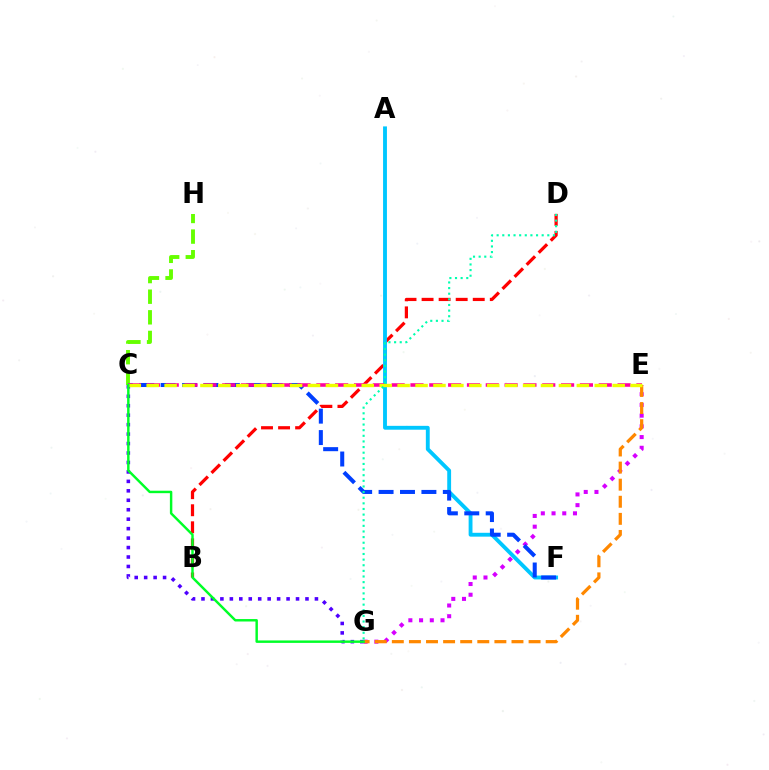{('E', 'G'): [{'color': '#d600ff', 'line_style': 'dotted', 'thickness': 2.91}, {'color': '#ff8800', 'line_style': 'dashed', 'thickness': 2.32}], ('B', 'D'): [{'color': '#ff0000', 'line_style': 'dashed', 'thickness': 2.32}], ('C', 'H'): [{'color': '#66ff00', 'line_style': 'dashed', 'thickness': 2.8}], ('A', 'F'): [{'color': '#00c7ff', 'line_style': 'solid', 'thickness': 2.78}], ('C', 'G'): [{'color': '#4f00ff', 'line_style': 'dotted', 'thickness': 2.57}, {'color': '#00ff27', 'line_style': 'solid', 'thickness': 1.76}], ('C', 'F'): [{'color': '#003fff', 'line_style': 'dashed', 'thickness': 2.91}], ('C', 'E'): [{'color': '#ff00a0', 'line_style': 'dashed', 'thickness': 2.56}, {'color': '#eeff00', 'line_style': 'dashed', 'thickness': 2.43}], ('D', 'G'): [{'color': '#00ffaf', 'line_style': 'dotted', 'thickness': 1.53}]}